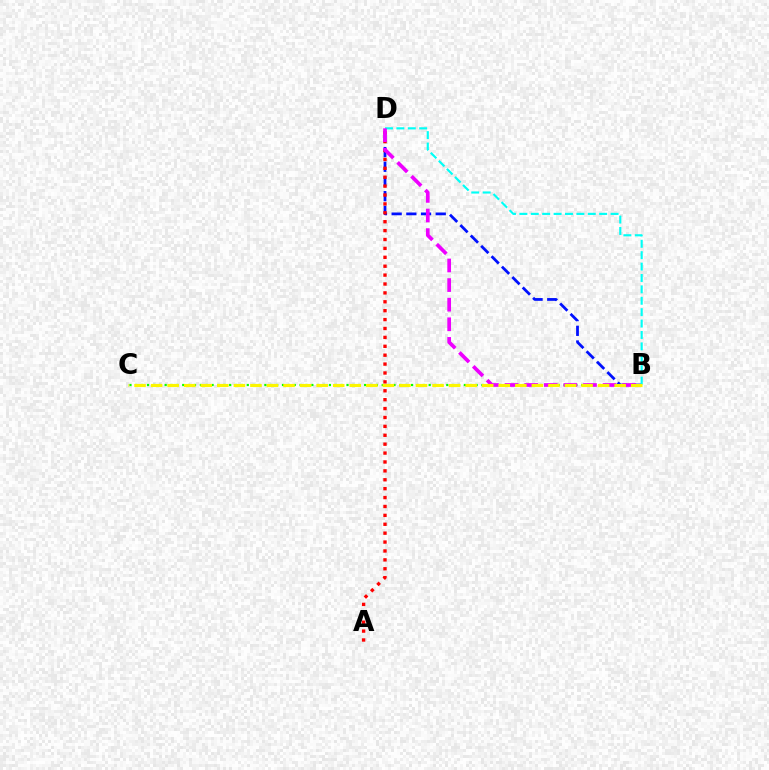{('B', 'C'): [{'color': '#08ff00', 'line_style': 'dotted', 'thickness': 1.59}, {'color': '#fcf500', 'line_style': 'dashed', 'thickness': 2.25}], ('B', 'D'): [{'color': '#0010ff', 'line_style': 'dashed', 'thickness': 2.0}, {'color': '#00fff6', 'line_style': 'dashed', 'thickness': 1.55}, {'color': '#ee00ff', 'line_style': 'dashed', 'thickness': 2.66}], ('A', 'D'): [{'color': '#ff0000', 'line_style': 'dotted', 'thickness': 2.42}]}